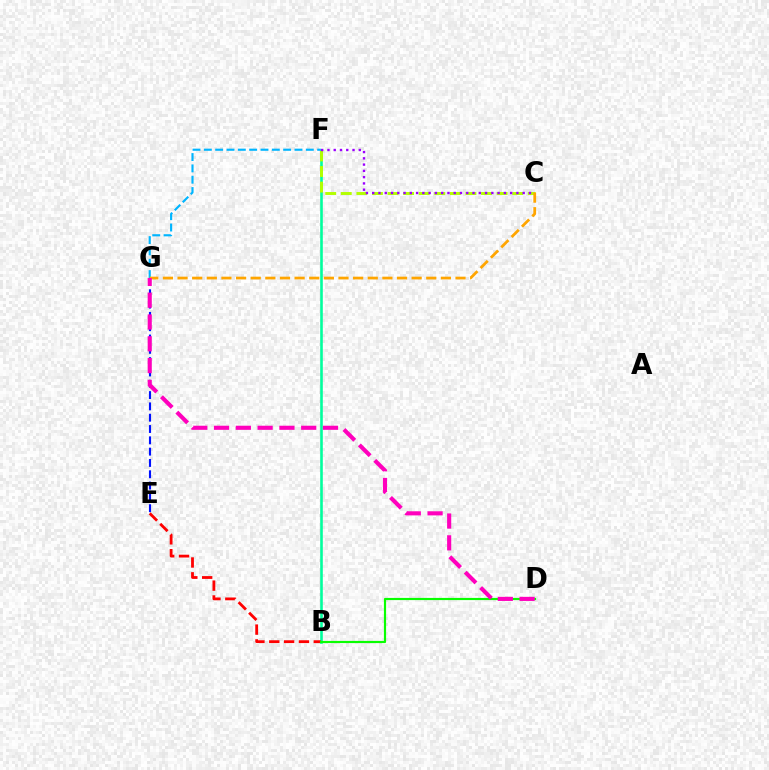{('B', 'F'): [{'color': '#00ff9d', 'line_style': 'solid', 'thickness': 1.87}], ('E', 'G'): [{'color': '#0010ff', 'line_style': 'dashed', 'thickness': 1.54}], ('B', 'E'): [{'color': '#ff0000', 'line_style': 'dashed', 'thickness': 2.02}], ('C', 'F'): [{'color': '#b3ff00', 'line_style': 'dashed', 'thickness': 2.12}, {'color': '#9b00ff', 'line_style': 'dotted', 'thickness': 1.7}], ('F', 'G'): [{'color': '#00b5ff', 'line_style': 'dashed', 'thickness': 1.54}], ('B', 'D'): [{'color': '#08ff00', 'line_style': 'solid', 'thickness': 1.57}], ('C', 'G'): [{'color': '#ffa500', 'line_style': 'dashed', 'thickness': 1.99}], ('D', 'G'): [{'color': '#ff00bd', 'line_style': 'dashed', 'thickness': 2.96}]}